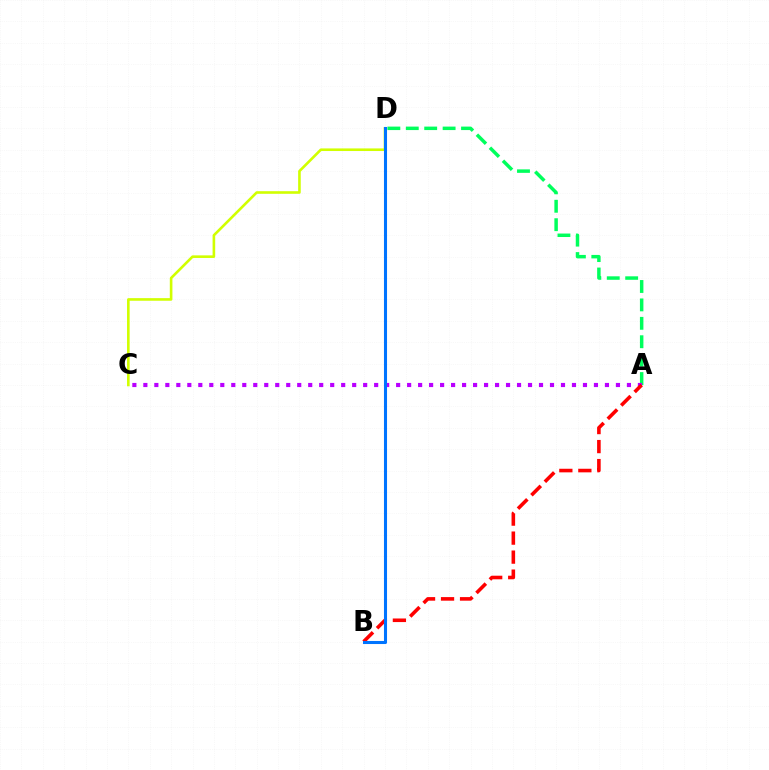{('A', 'D'): [{'color': '#00ff5c', 'line_style': 'dashed', 'thickness': 2.5}], ('C', 'D'): [{'color': '#d1ff00', 'line_style': 'solid', 'thickness': 1.88}], ('A', 'C'): [{'color': '#b900ff', 'line_style': 'dotted', 'thickness': 2.99}], ('A', 'B'): [{'color': '#ff0000', 'line_style': 'dashed', 'thickness': 2.58}], ('B', 'D'): [{'color': '#0074ff', 'line_style': 'solid', 'thickness': 2.2}]}